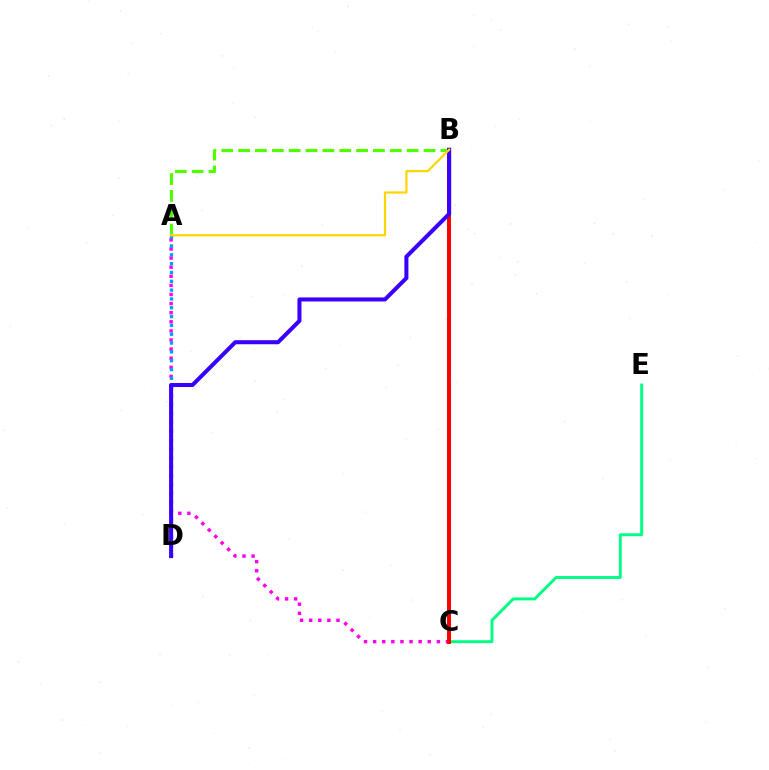{('C', 'E'): [{'color': '#00ff86', 'line_style': 'solid', 'thickness': 2.11}], ('A', 'C'): [{'color': '#ff00ed', 'line_style': 'dotted', 'thickness': 2.47}], ('A', 'D'): [{'color': '#009eff', 'line_style': 'dotted', 'thickness': 2.4}], ('A', 'B'): [{'color': '#4fff00', 'line_style': 'dashed', 'thickness': 2.29}, {'color': '#ffd500', 'line_style': 'solid', 'thickness': 1.6}], ('B', 'C'): [{'color': '#ff0000', 'line_style': 'solid', 'thickness': 2.85}], ('B', 'D'): [{'color': '#3700ff', 'line_style': 'solid', 'thickness': 2.9}]}